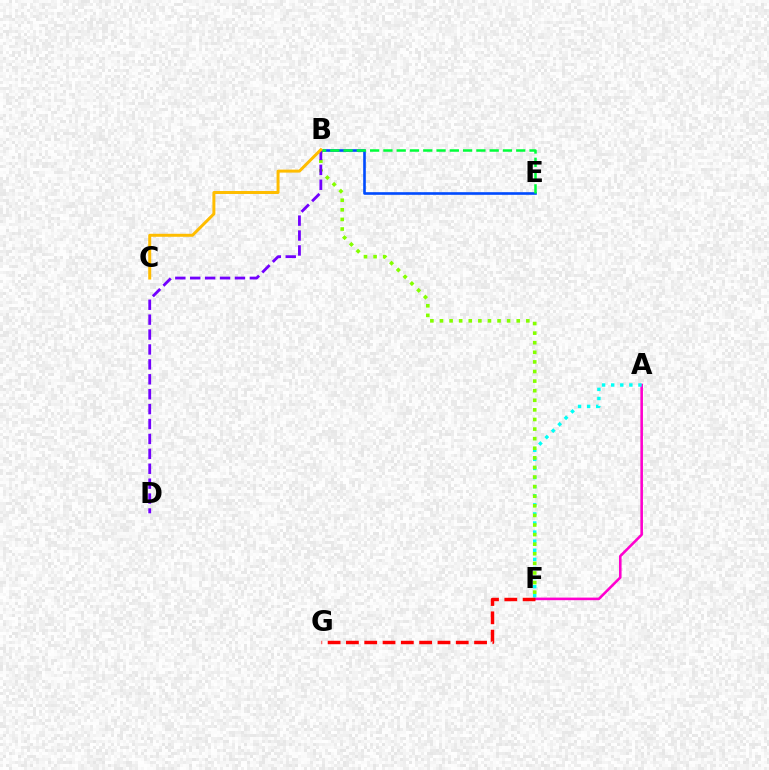{('A', 'F'): [{'color': '#ff00cf', 'line_style': 'solid', 'thickness': 1.86}, {'color': '#00fff6', 'line_style': 'dotted', 'thickness': 2.47}], ('B', 'E'): [{'color': '#004bff', 'line_style': 'solid', 'thickness': 1.89}, {'color': '#00ff39', 'line_style': 'dashed', 'thickness': 1.8}], ('B', 'F'): [{'color': '#84ff00', 'line_style': 'dotted', 'thickness': 2.61}], ('B', 'D'): [{'color': '#7200ff', 'line_style': 'dashed', 'thickness': 2.03}], ('F', 'G'): [{'color': '#ff0000', 'line_style': 'dashed', 'thickness': 2.49}], ('B', 'C'): [{'color': '#ffbd00', 'line_style': 'solid', 'thickness': 2.15}]}